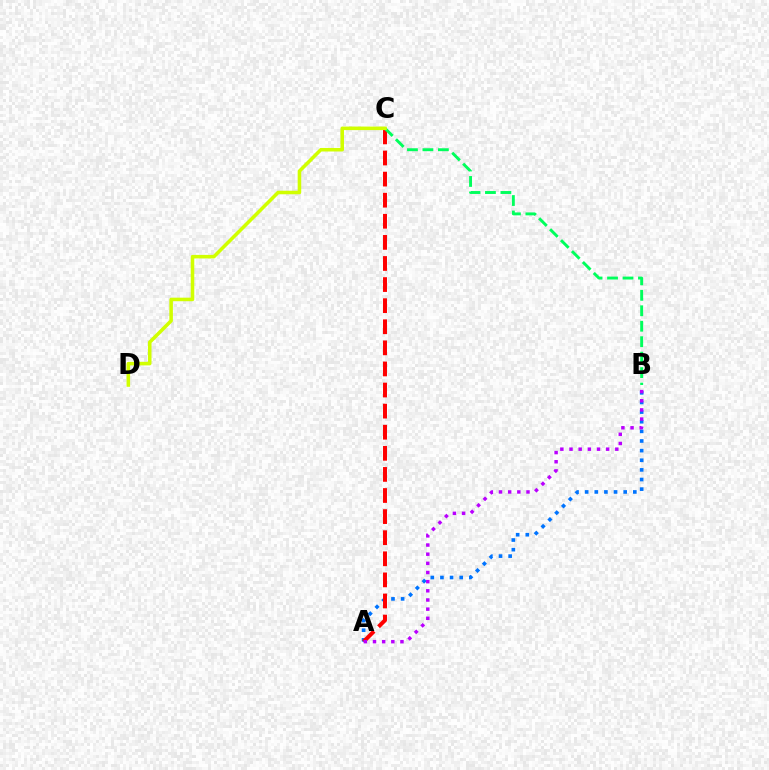{('A', 'B'): [{'color': '#0074ff', 'line_style': 'dotted', 'thickness': 2.62}, {'color': '#b900ff', 'line_style': 'dotted', 'thickness': 2.49}], ('A', 'C'): [{'color': '#ff0000', 'line_style': 'dashed', 'thickness': 2.87}], ('B', 'C'): [{'color': '#00ff5c', 'line_style': 'dashed', 'thickness': 2.1}], ('C', 'D'): [{'color': '#d1ff00', 'line_style': 'solid', 'thickness': 2.55}]}